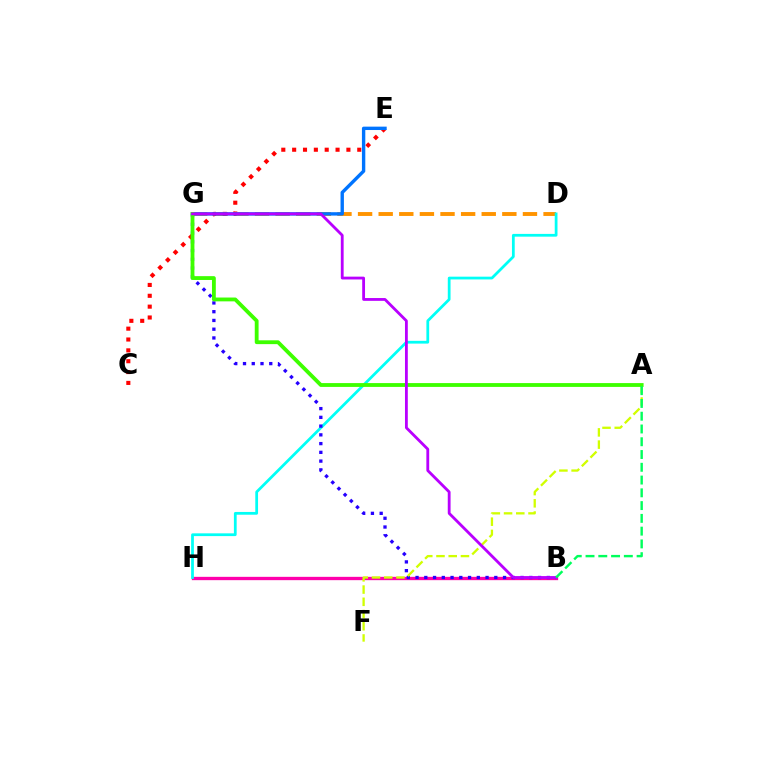{('B', 'H'): [{'color': '#ff00ac', 'line_style': 'solid', 'thickness': 2.39}], ('D', 'G'): [{'color': '#ff9400', 'line_style': 'dashed', 'thickness': 2.8}], ('D', 'H'): [{'color': '#00fff6', 'line_style': 'solid', 'thickness': 1.99}], ('C', 'E'): [{'color': '#ff0000', 'line_style': 'dotted', 'thickness': 2.95}], ('E', 'G'): [{'color': '#0074ff', 'line_style': 'solid', 'thickness': 2.43}], ('B', 'G'): [{'color': '#2500ff', 'line_style': 'dotted', 'thickness': 2.38}, {'color': '#b900ff', 'line_style': 'solid', 'thickness': 2.03}], ('A', 'F'): [{'color': '#d1ff00', 'line_style': 'dashed', 'thickness': 1.66}], ('A', 'G'): [{'color': '#3dff00', 'line_style': 'solid', 'thickness': 2.75}], ('A', 'B'): [{'color': '#00ff5c', 'line_style': 'dashed', 'thickness': 1.73}]}